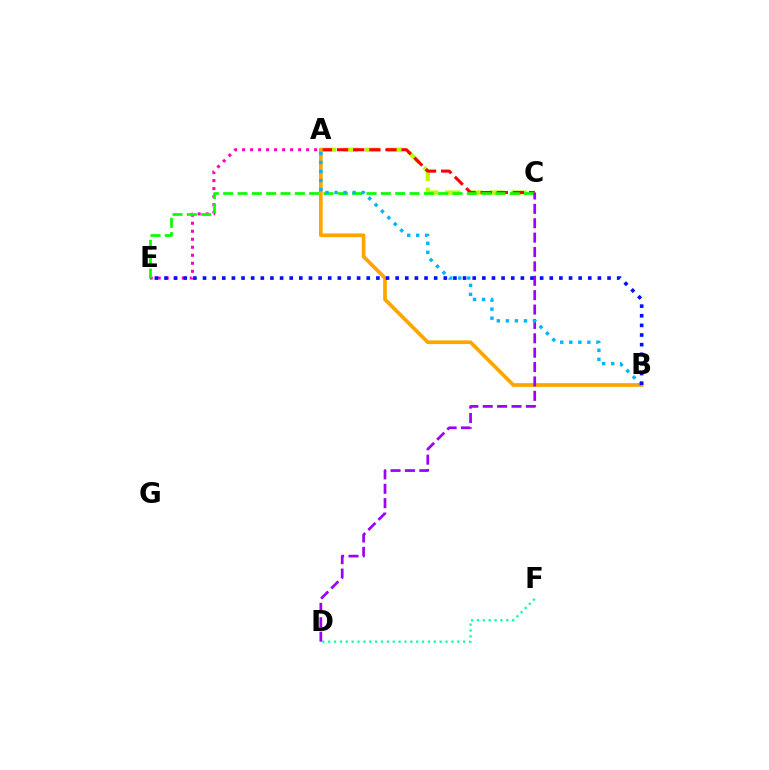{('D', 'F'): [{'color': '#00ff9d', 'line_style': 'dotted', 'thickness': 1.59}], ('A', 'C'): [{'color': '#b3ff00', 'line_style': 'dashed', 'thickness': 3.0}, {'color': '#ff0000', 'line_style': 'dashed', 'thickness': 2.19}], ('A', 'E'): [{'color': '#ff00bd', 'line_style': 'dotted', 'thickness': 2.17}], ('C', 'E'): [{'color': '#08ff00', 'line_style': 'dashed', 'thickness': 1.95}], ('A', 'B'): [{'color': '#ffa500', 'line_style': 'solid', 'thickness': 2.66}, {'color': '#00b5ff', 'line_style': 'dotted', 'thickness': 2.46}], ('C', 'D'): [{'color': '#9b00ff', 'line_style': 'dashed', 'thickness': 1.95}], ('B', 'E'): [{'color': '#0010ff', 'line_style': 'dotted', 'thickness': 2.62}]}